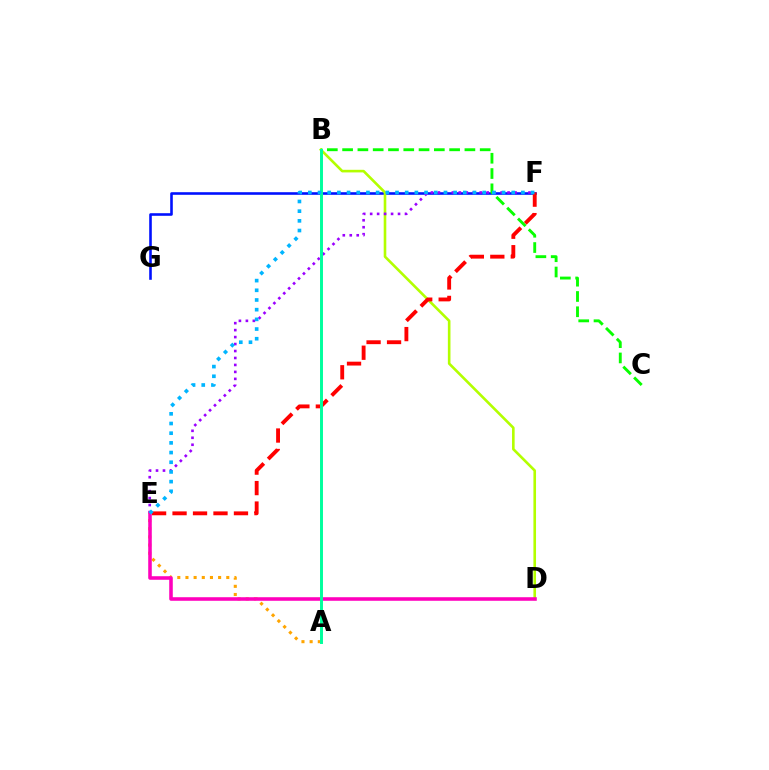{('F', 'G'): [{'color': '#0010ff', 'line_style': 'solid', 'thickness': 1.87}], ('B', 'C'): [{'color': '#08ff00', 'line_style': 'dashed', 'thickness': 2.08}], ('B', 'D'): [{'color': '#b3ff00', 'line_style': 'solid', 'thickness': 1.88}], ('E', 'F'): [{'color': '#9b00ff', 'line_style': 'dotted', 'thickness': 1.89}, {'color': '#ff0000', 'line_style': 'dashed', 'thickness': 2.78}, {'color': '#00b5ff', 'line_style': 'dotted', 'thickness': 2.63}], ('A', 'E'): [{'color': '#ffa500', 'line_style': 'dotted', 'thickness': 2.22}], ('D', 'E'): [{'color': '#ff00bd', 'line_style': 'solid', 'thickness': 2.56}], ('A', 'B'): [{'color': '#00ff9d', 'line_style': 'solid', 'thickness': 2.13}]}